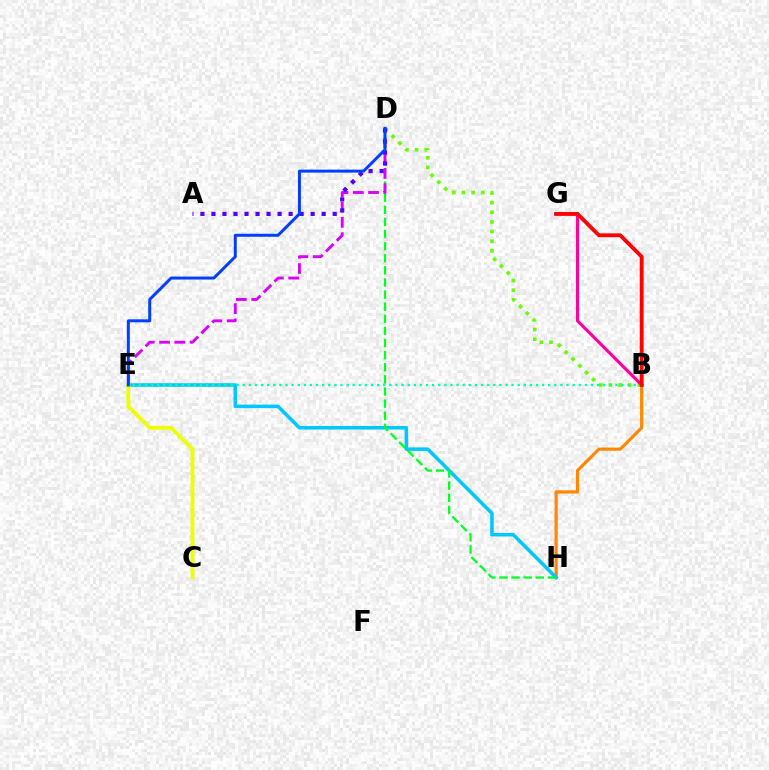{('B', 'H'): [{'color': '#ff8800', 'line_style': 'solid', 'thickness': 2.29}], ('B', 'D'): [{'color': '#66ff00', 'line_style': 'dotted', 'thickness': 2.62}], ('E', 'H'): [{'color': '#00c7ff', 'line_style': 'solid', 'thickness': 2.55}], ('D', 'H'): [{'color': '#00ff27', 'line_style': 'dashed', 'thickness': 1.65}], ('B', 'G'): [{'color': '#ff00a0', 'line_style': 'solid', 'thickness': 2.26}, {'color': '#ff0000', 'line_style': 'solid', 'thickness': 2.75}], ('D', 'E'): [{'color': '#d600ff', 'line_style': 'dashed', 'thickness': 2.08}, {'color': '#003fff', 'line_style': 'solid', 'thickness': 2.14}], ('B', 'E'): [{'color': '#00ffaf', 'line_style': 'dotted', 'thickness': 1.66}], ('A', 'D'): [{'color': '#4f00ff', 'line_style': 'dotted', 'thickness': 2.99}], ('C', 'E'): [{'color': '#eeff00', 'line_style': 'solid', 'thickness': 2.78}]}